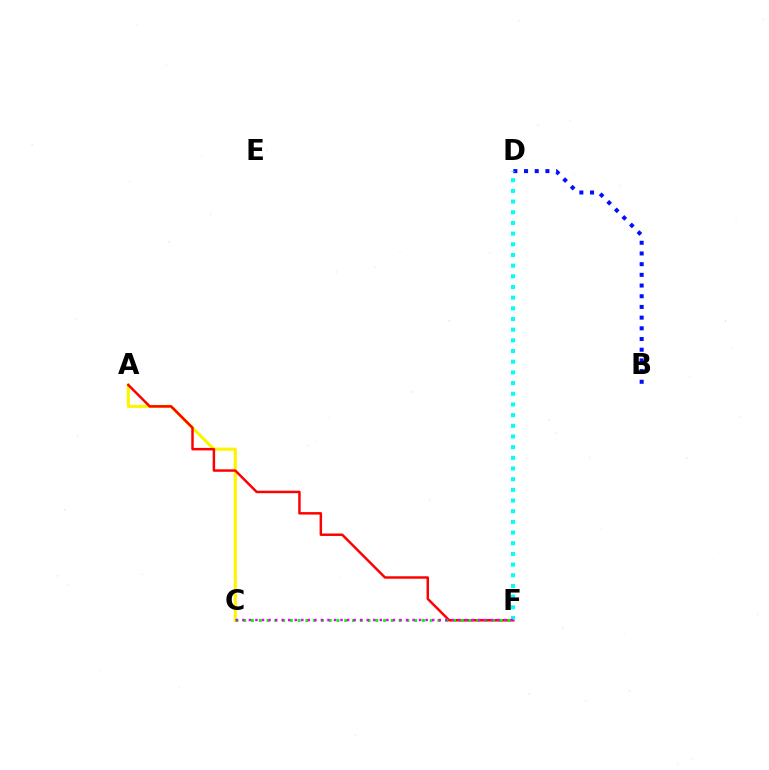{('A', 'C'): [{'color': '#fcf500', 'line_style': 'solid', 'thickness': 2.24}], ('A', 'F'): [{'color': '#ff0000', 'line_style': 'solid', 'thickness': 1.78}], ('B', 'D'): [{'color': '#0010ff', 'line_style': 'dotted', 'thickness': 2.91}], ('C', 'F'): [{'color': '#08ff00', 'line_style': 'dotted', 'thickness': 2.11}, {'color': '#ee00ff', 'line_style': 'dotted', 'thickness': 1.78}], ('D', 'F'): [{'color': '#00fff6', 'line_style': 'dotted', 'thickness': 2.9}]}